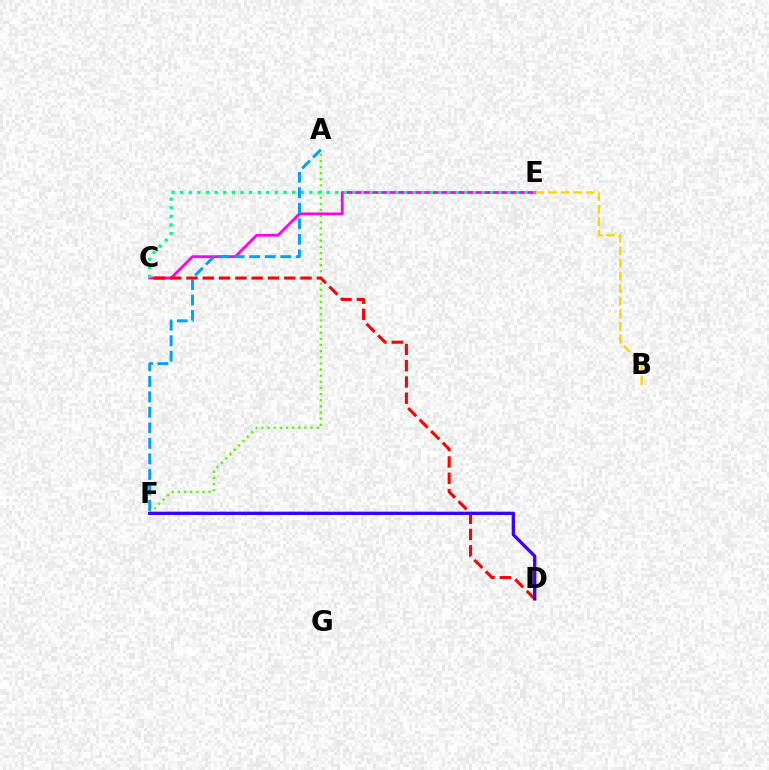{('A', 'F'): [{'color': '#4fff00', 'line_style': 'dotted', 'thickness': 1.67}, {'color': '#009eff', 'line_style': 'dashed', 'thickness': 2.11}], ('C', 'E'): [{'color': '#ff00ed', 'line_style': 'solid', 'thickness': 2.02}, {'color': '#00ff86', 'line_style': 'dotted', 'thickness': 2.34}], ('C', 'D'): [{'color': '#ff0000', 'line_style': 'dashed', 'thickness': 2.21}], ('B', 'E'): [{'color': '#ffd500', 'line_style': 'dashed', 'thickness': 1.71}], ('D', 'F'): [{'color': '#3700ff', 'line_style': 'solid', 'thickness': 2.38}]}